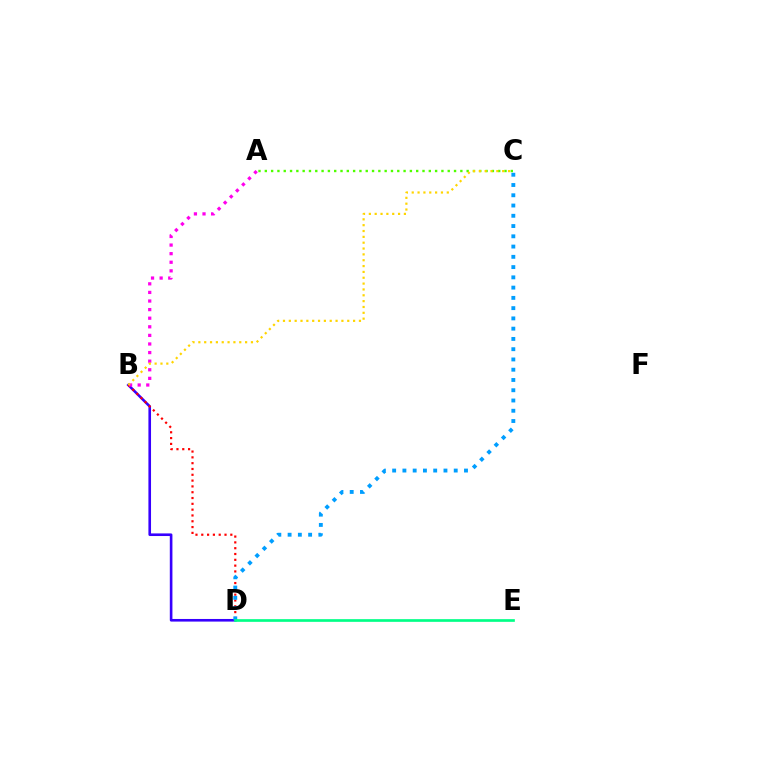{('B', 'D'): [{'color': '#3700ff', 'line_style': 'solid', 'thickness': 1.89}, {'color': '#ff0000', 'line_style': 'dotted', 'thickness': 1.58}], ('A', 'B'): [{'color': '#ff00ed', 'line_style': 'dotted', 'thickness': 2.33}], ('C', 'D'): [{'color': '#009eff', 'line_style': 'dotted', 'thickness': 2.79}], ('A', 'C'): [{'color': '#4fff00', 'line_style': 'dotted', 'thickness': 1.71}], ('D', 'E'): [{'color': '#00ff86', 'line_style': 'solid', 'thickness': 1.93}], ('B', 'C'): [{'color': '#ffd500', 'line_style': 'dotted', 'thickness': 1.59}]}